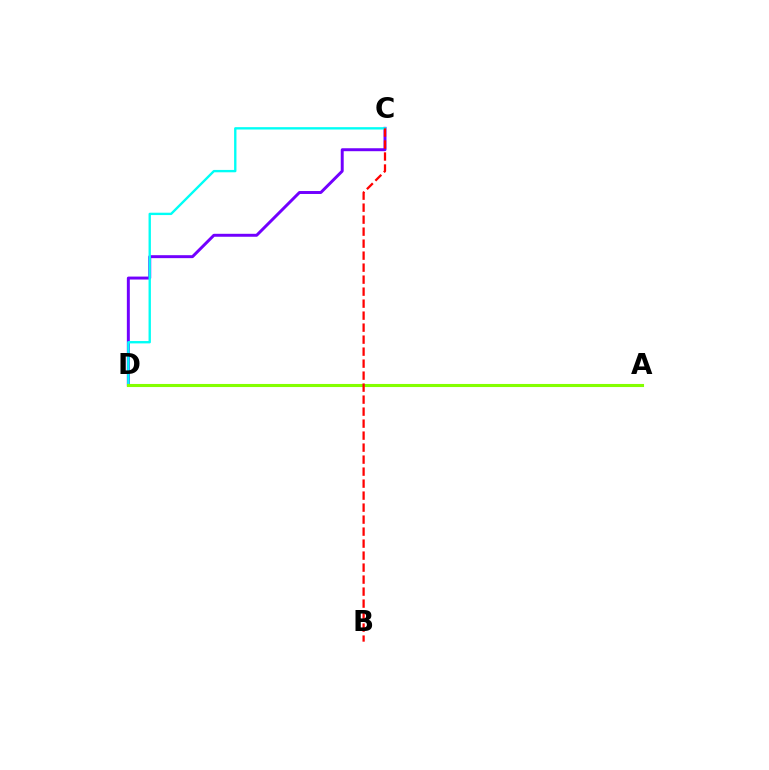{('C', 'D'): [{'color': '#7200ff', 'line_style': 'solid', 'thickness': 2.13}, {'color': '#00fff6', 'line_style': 'solid', 'thickness': 1.7}], ('A', 'D'): [{'color': '#84ff00', 'line_style': 'solid', 'thickness': 2.22}], ('B', 'C'): [{'color': '#ff0000', 'line_style': 'dashed', 'thickness': 1.63}]}